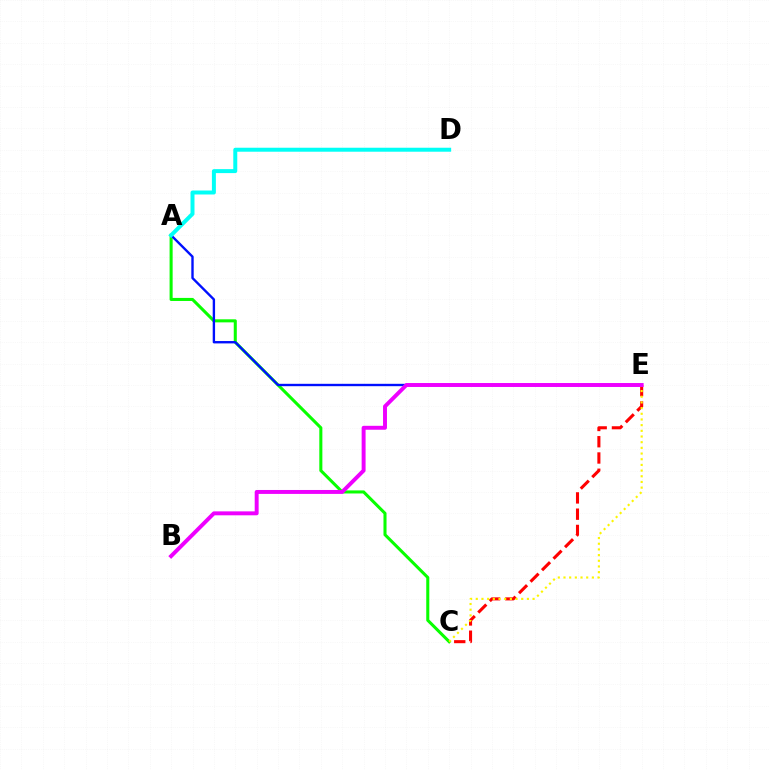{('A', 'C'): [{'color': '#08ff00', 'line_style': 'solid', 'thickness': 2.2}], ('A', 'E'): [{'color': '#0010ff', 'line_style': 'solid', 'thickness': 1.71}], ('A', 'D'): [{'color': '#00fff6', 'line_style': 'solid', 'thickness': 2.86}], ('C', 'E'): [{'color': '#ff0000', 'line_style': 'dashed', 'thickness': 2.21}, {'color': '#fcf500', 'line_style': 'dotted', 'thickness': 1.54}], ('B', 'E'): [{'color': '#ee00ff', 'line_style': 'solid', 'thickness': 2.83}]}